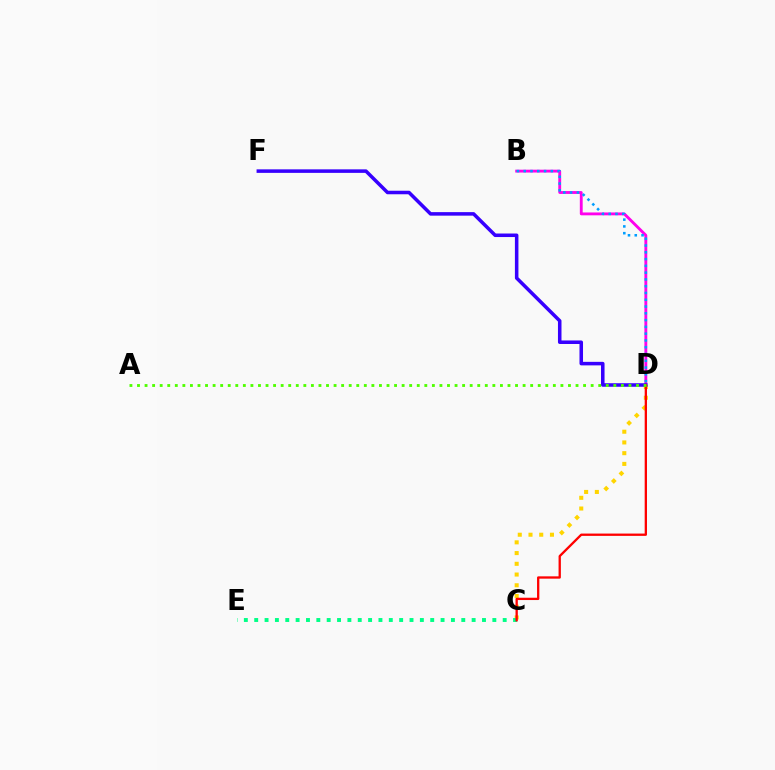{('B', 'D'): [{'color': '#ff00ed', 'line_style': 'solid', 'thickness': 2.06}, {'color': '#009eff', 'line_style': 'dotted', 'thickness': 1.84}], ('C', 'D'): [{'color': '#ffd500', 'line_style': 'dotted', 'thickness': 2.92}, {'color': '#ff0000', 'line_style': 'solid', 'thickness': 1.66}], ('D', 'F'): [{'color': '#3700ff', 'line_style': 'solid', 'thickness': 2.54}], ('C', 'E'): [{'color': '#00ff86', 'line_style': 'dotted', 'thickness': 2.81}], ('A', 'D'): [{'color': '#4fff00', 'line_style': 'dotted', 'thickness': 2.05}]}